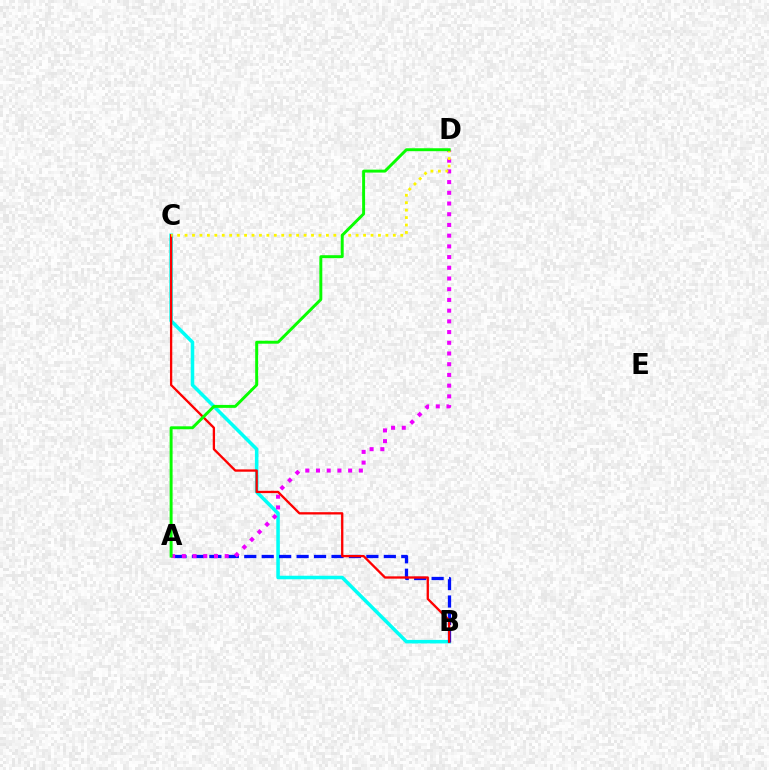{('B', 'C'): [{'color': '#00fff6', 'line_style': 'solid', 'thickness': 2.54}, {'color': '#ff0000', 'line_style': 'solid', 'thickness': 1.66}], ('A', 'B'): [{'color': '#0010ff', 'line_style': 'dashed', 'thickness': 2.37}], ('A', 'D'): [{'color': '#ee00ff', 'line_style': 'dotted', 'thickness': 2.91}, {'color': '#08ff00', 'line_style': 'solid', 'thickness': 2.12}], ('C', 'D'): [{'color': '#fcf500', 'line_style': 'dotted', 'thickness': 2.02}]}